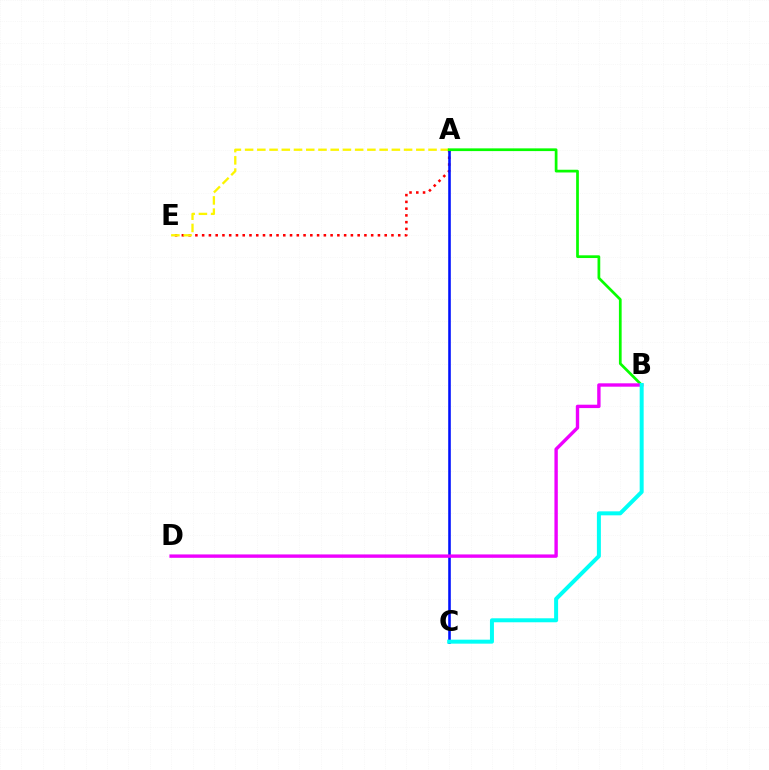{('A', 'E'): [{'color': '#ff0000', 'line_style': 'dotted', 'thickness': 1.84}, {'color': '#fcf500', 'line_style': 'dashed', 'thickness': 1.66}], ('A', 'C'): [{'color': '#0010ff', 'line_style': 'solid', 'thickness': 1.86}], ('A', 'B'): [{'color': '#08ff00', 'line_style': 'solid', 'thickness': 1.96}], ('B', 'D'): [{'color': '#ee00ff', 'line_style': 'solid', 'thickness': 2.43}], ('B', 'C'): [{'color': '#00fff6', 'line_style': 'solid', 'thickness': 2.87}]}